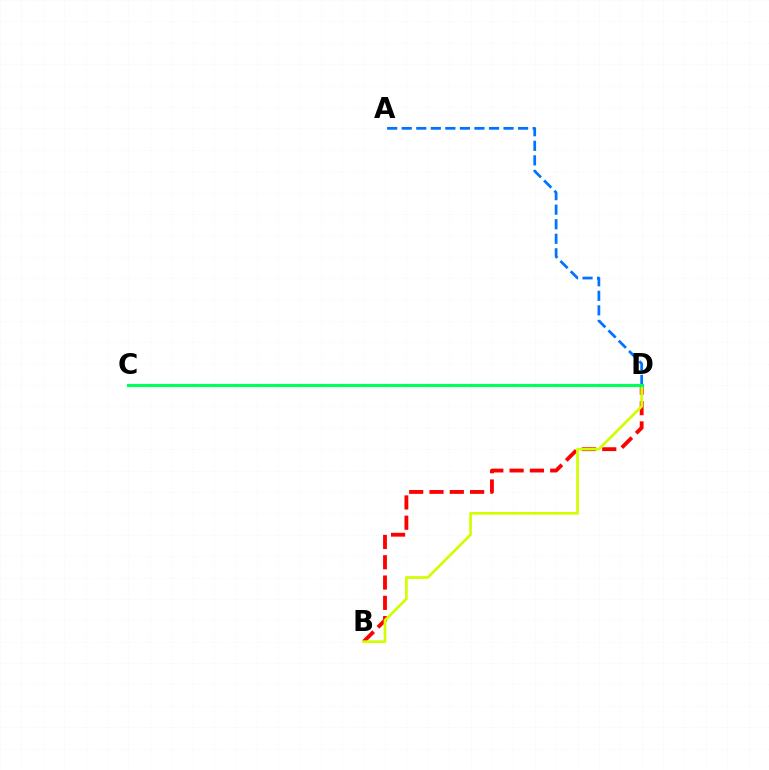{('B', 'D'): [{'color': '#ff0000', 'line_style': 'dashed', 'thickness': 2.76}, {'color': '#d1ff00', 'line_style': 'solid', 'thickness': 1.95}], ('A', 'D'): [{'color': '#0074ff', 'line_style': 'dashed', 'thickness': 1.98}], ('C', 'D'): [{'color': '#b900ff', 'line_style': 'dashed', 'thickness': 2.09}, {'color': '#00ff5c', 'line_style': 'solid', 'thickness': 2.27}]}